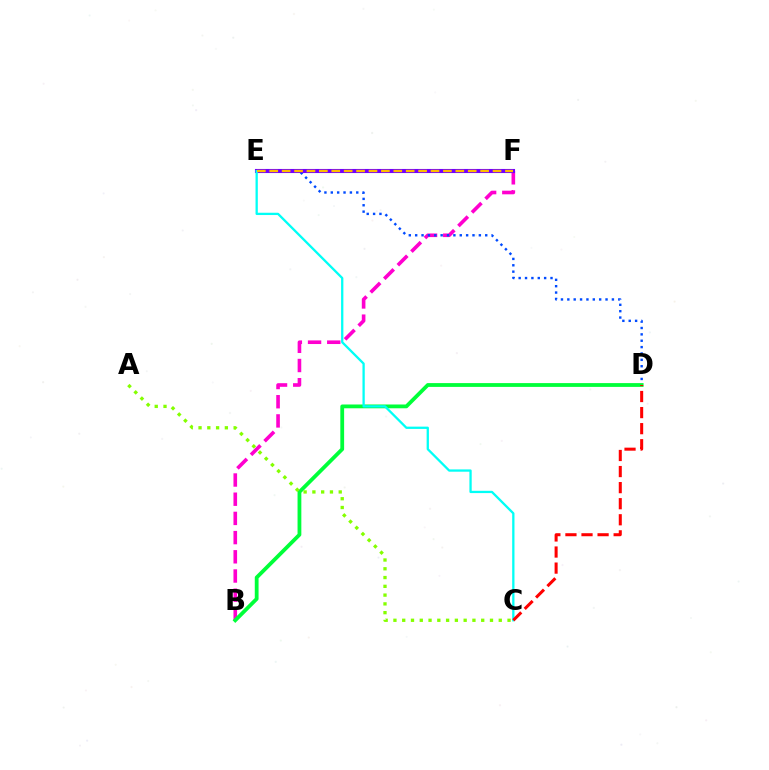{('B', 'F'): [{'color': '#ff00cf', 'line_style': 'dashed', 'thickness': 2.61}], ('D', 'E'): [{'color': '#004bff', 'line_style': 'dotted', 'thickness': 1.73}], ('B', 'D'): [{'color': '#00ff39', 'line_style': 'solid', 'thickness': 2.73}], ('E', 'F'): [{'color': '#7200ff', 'line_style': 'solid', 'thickness': 2.94}, {'color': '#ffbd00', 'line_style': 'dashed', 'thickness': 1.69}], ('A', 'C'): [{'color': '#84ff00', 'line_style': 'dotted', 'thickness': 2.38}], ('C', 'E'): [{'color': '#00fff6', 'line_style': 'solid', 'thickness': 1.65}], ('C', 'D'): [{'color': '#ff0000', 'line_style': 'dashed', 'thickness': 2.18}]}